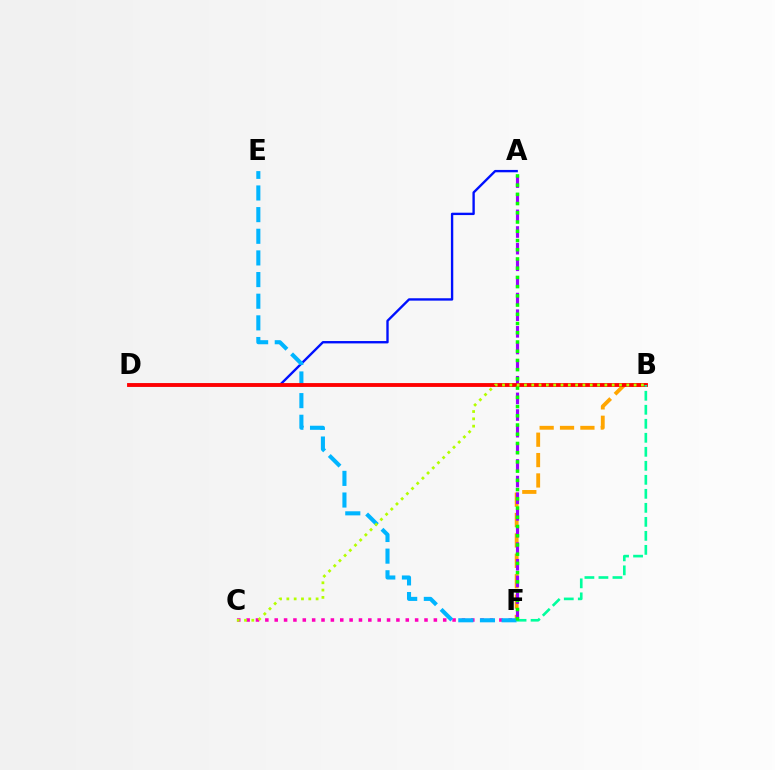{('B', 'F'): [{'color': '#ffa500', 'line_style': 'dashed', 'thickness': 2.77}, {'color': '#00ff9d', 'line_style': 'dashed', 'thickness': 1.9}], ('C', 'F'): [{'color': '#ff00bd', 'line_style': 'dotted', 'thickness': 2.54}], ('A', 'D'): [{'color': '#0010ff', 'line_style': 'solid', 'thickness': 1.7}], ('A', 'F'): [{'color': '#9b00ff', 'line_style': 'dashed', 'thickness': 2.26}, {'color': '#08ff00', 'line_style': 'dotted', 'thickness': 2.51}], ('E', 'F'): [{'color': '#00b5ff', 'line_style': 'dashed', 'thickness': 2.94}], ('B', 'D'): [{'color': '#ff0000', 'line_style': 'solid', 'thickness': 2.77}], ('B', 'C'): [{'color': '#b3ff00', 'line_style': 'dotted', 'thickness': 1.99}]}